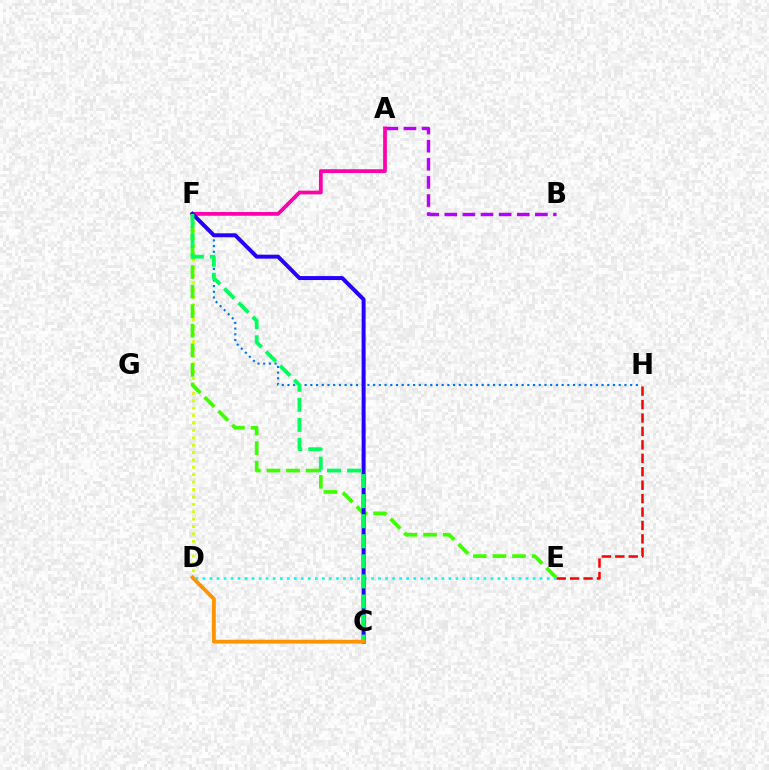{('D', 'F'): [{'color': '#d1ff00', 'line_style': 'dotted', 'thickness': 2.01}], ('A', 'B'): [{'color': '#b900ff', 'line_style': 'dashed', 'thickness': 2.46}], ('E', 'F'): [{'color': '#3dff00', 'line_style': 'dashed', 'thickness': 2.66}], ('D', 'E'): [{'color': '#00fff6', 'line_style': 'dotted', 'thickness': 1.91}], ('F', 'H'): [{'color': '#0074ff', 'line_style': 'dotted', 'thickness': 1.55}], ('A', 'F'): [{'color': '#ff00ac', 'line_style': 'solid', 'thickness': 2.7}], ('C', 'F'): [{'color': '#2500ff', 'line_style': 'solid', 'thickness': 2.86}, {'color': '#00ff5c', 'line_style': 'dashed', 'thickness': 2.73}], ('E', 'H'): [{'color': '#ff0000', 'line_style': 'dashed', 'thickness': 1.83}], ('C', 'D'): [{'color': '#ff9400', 'line_style': 'solid', 'thickness': 2.74}]}